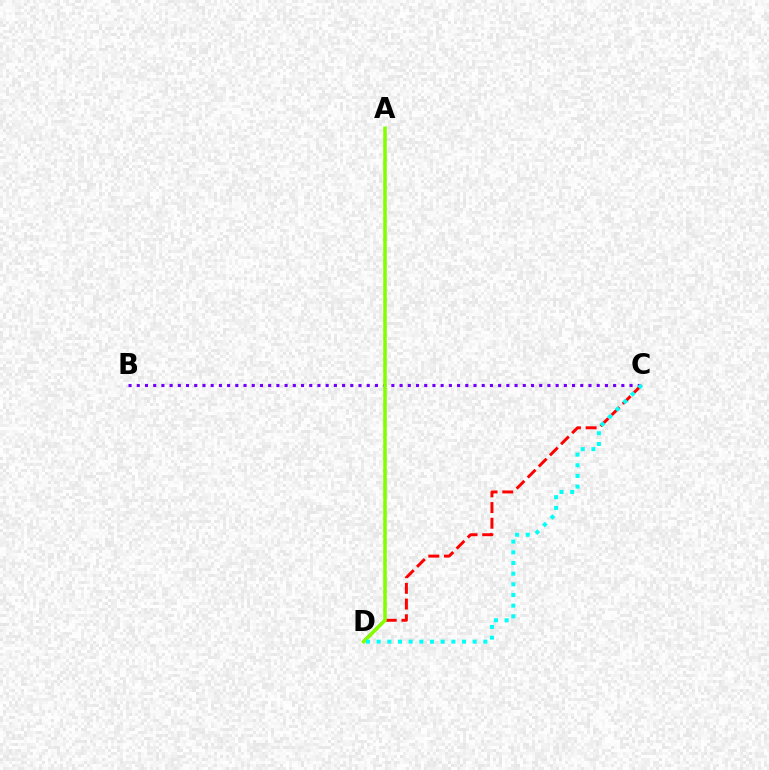{('B', 'C'): [{'color': '#7200ff', 'line_style': 'dotted', 'thickness': 2.23}], ('C', 'D'): [{'color': '#ff0000', 'line_style': 'dashed', 'thickness': 2.13}, {'color': '#00fff6', 'line_style': 'dotted', 'thickness': 2.9}], ('A', 'D'): [{'color': '#84ff00', 'line_style': 'solid', 'thickness': 2.56}]}